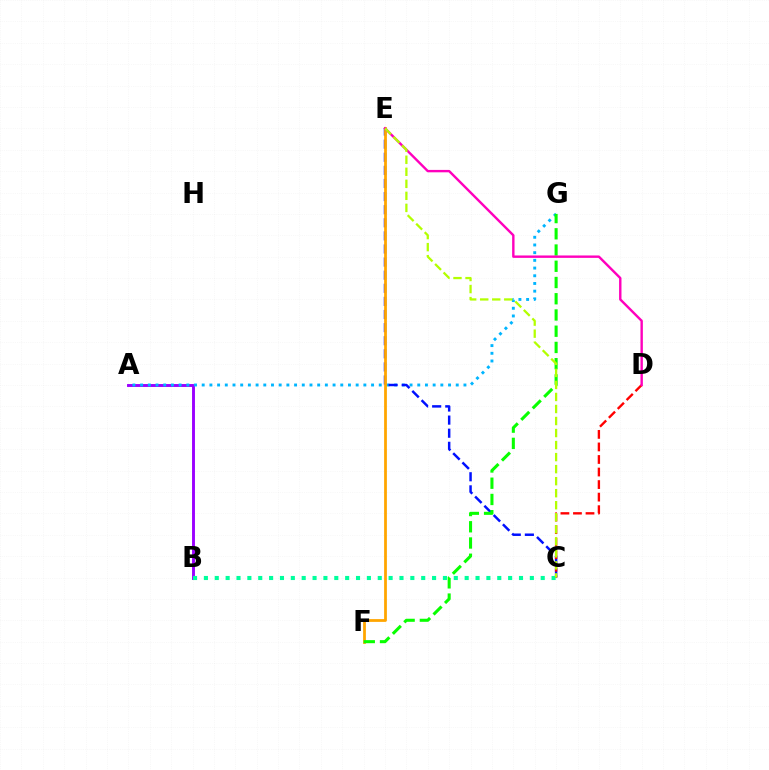{('A', 'B'): [{'color': '#9b00ff', 'line_style': 'solid', 'thickness': 2.09}], ('A', 'G'): [{'color': '#00b5ff', 'line_style': 'dotted', 'thickness': 2.09}], ('C', 'E'): [{'color': '#0010ff', 'line_style': 'dashed', 'thickness': 1.78}, {'color': '#b3ff00', 'line_style': 'dashed', 'thickness': 1.63}], ('E', 'F'): [{'color': '#ffa500', 'line_style': 'solid', 'thickness': 2.0}], ('C', 'D'): [{'color': '#ff0000', 'line_style': 'dashed', 'thickness': 1.7}], ('F', 'G'): [{'color': '#08ff00', 'line_style': 'dashed', 'thickness': 2.21}], ('B', 'C'): [{'color': '#00ff9d', 'line_style': 'dotted', 'thickness': 2.95}], ('D', 'E'): [{'color': '#ff00bd', 'line_style': 'solid', 'thickness': 1.73}]}